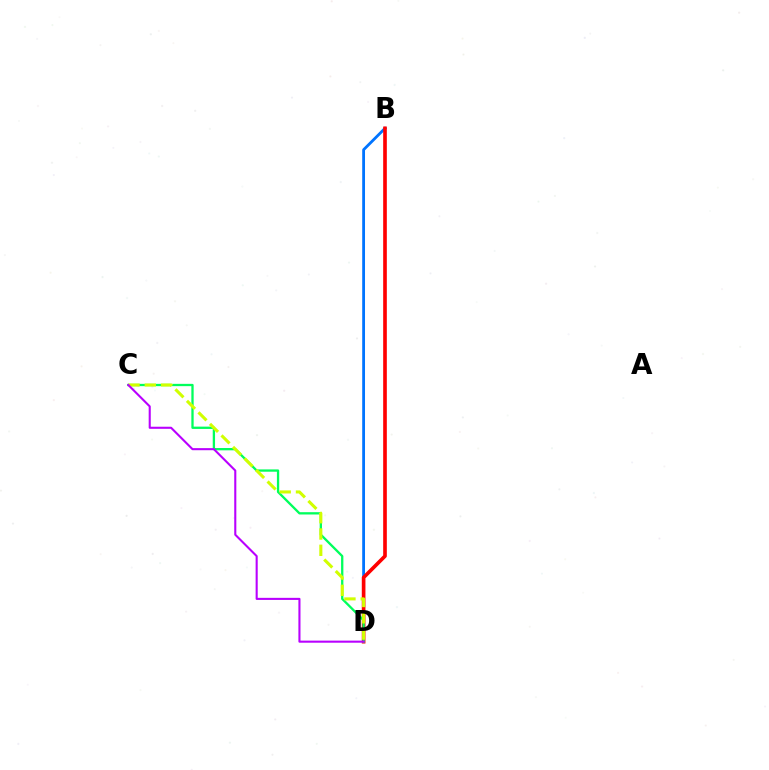{('B', 'D'): [{'color': '#0074ff', 'line_style': 'solid', 'thickness': 2.02}, {'color': '#ff0000', 'line_style': 'solid', 'thickness': 2.63}], ('C', 'D'): [{'color': '#00ff5c', 'line_style': 'solid', 'thickness': 1.66}, {'color': '#d1ff00', 'line_style': 'dashed', 'thickness': 2.21}, {'color': '#b900ff', 'line_style': 'solid', 'thickness': 1.51}]}